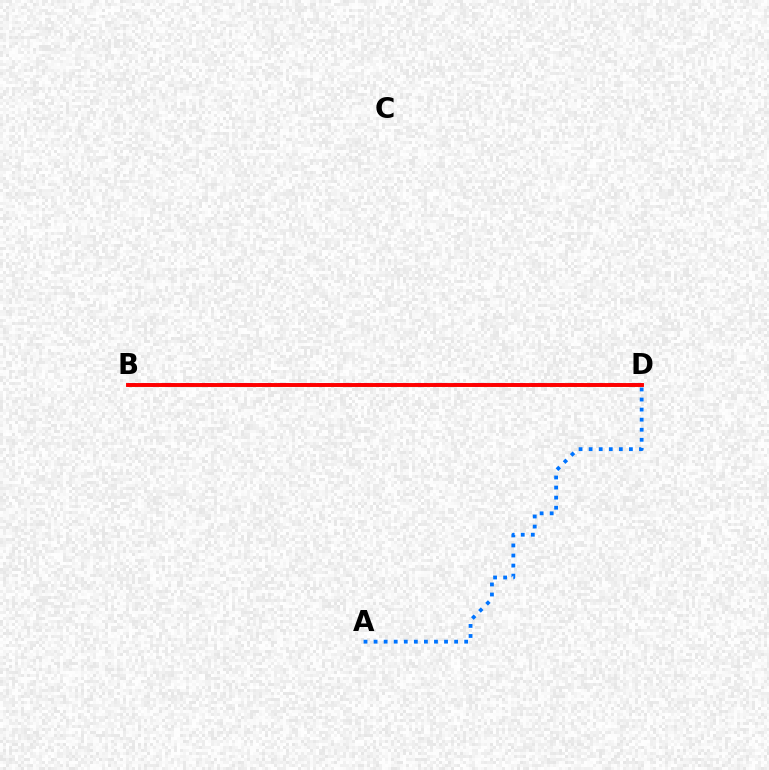{('B', 'D'): [{'color': '#b900ff', 'line_style': 'dashed', 'thickness': 2.65}, {'color': '#00ff5c', 'line_style': 'dashed', 'thickness': 1.82}, {'color': '#d1ff00', 'line_style': 'dashed', 'thickness': 1.91}, {'color': '#ff0000', 'line_style': 'solid', 'thickness': 2.81}], ('A', 'D'): [{'color': '#0074ff', 'line_style': 'dotted', 'thickness': 2.73}]}